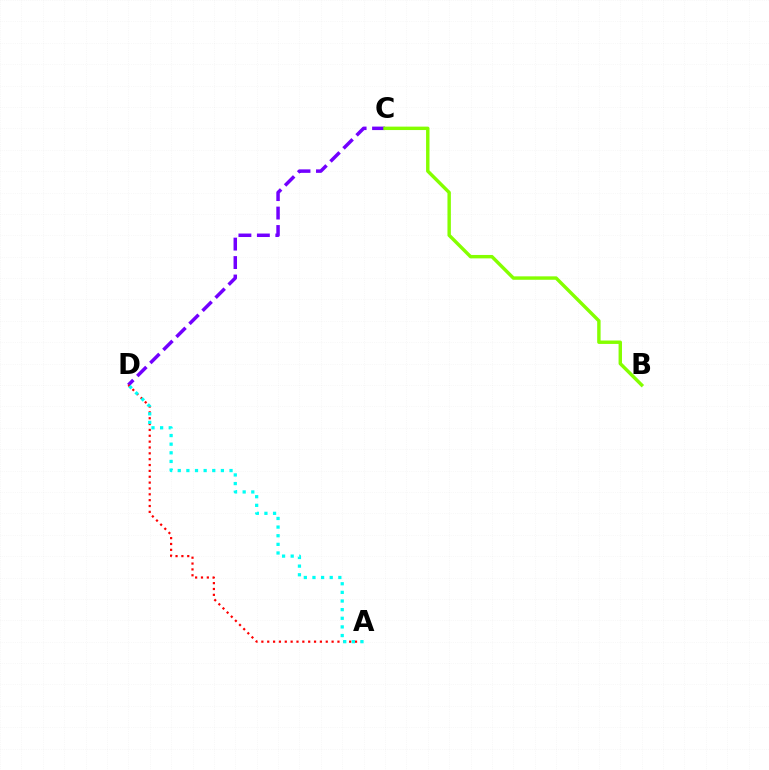{('C', 'D'): [{'color': '#7200ff', 'line_style': 'dashed', 'thickness': 2.51}], ('A', 'D'): [{'color': '#ff0000', 'line_style': 'dotted', 'thickness': 1.59}, {'color': '#00fff6', 'line_style': 'dotted', 'thickness': 2.34}], ('B', 'C'): [{'color': '#84ff00', 'line_style': 'solid', 'thickness': 2.46}]}